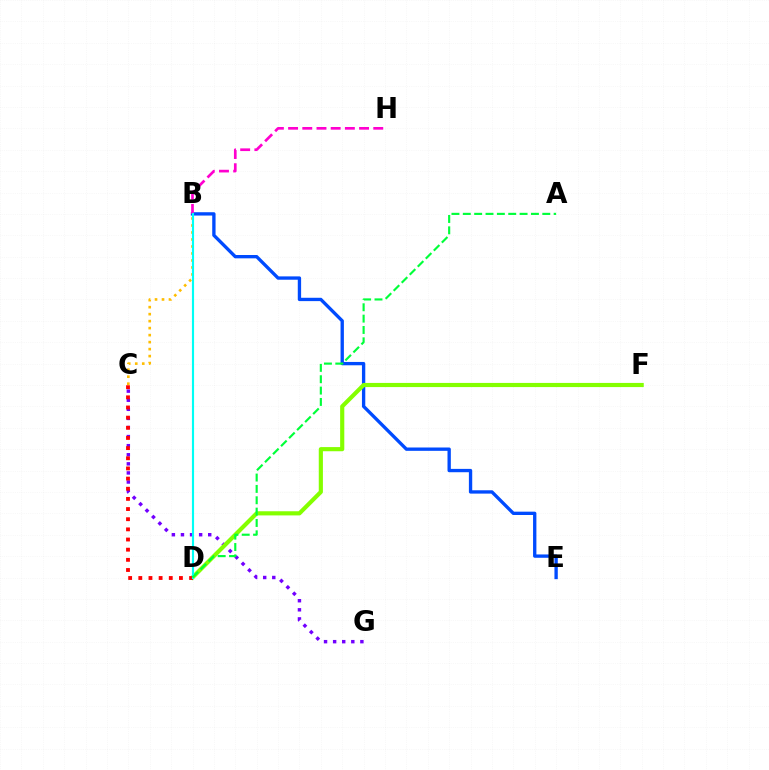{('B', 'C'): [{'color': '#ffbd00', 'line_style': 'dotted', 'thickness': 1.9}], ('C', 'G'): [{'color': '#7200ff', 'line_style': 'dotted', 'thickness': 2.47}], ('B', 'E'): [{'color': '#004bff', 'line_style': 'solid', 'thickness': 2.4}], ('D', 'F'): [{'color': '#84ff00', 'line_style': 'solid', 'thickness': 2.99}], ('C', 'D'): [{'color': '#ff0000', 'line_style': 'dotted', 'thickness': 2.76}], ('B', 'H'): [{'color': '#ff00cf', 'line_style': 'dashed', 'thickness': 1.93}], ('B', 'D'): [{'color': '#00fff6', 'line_style': 'solid', 'thickness': 1.54}], ('A', 'D'): [{'color': '#00ff39', 'line_style': 'dashed', 'thickness': 1.54}]}